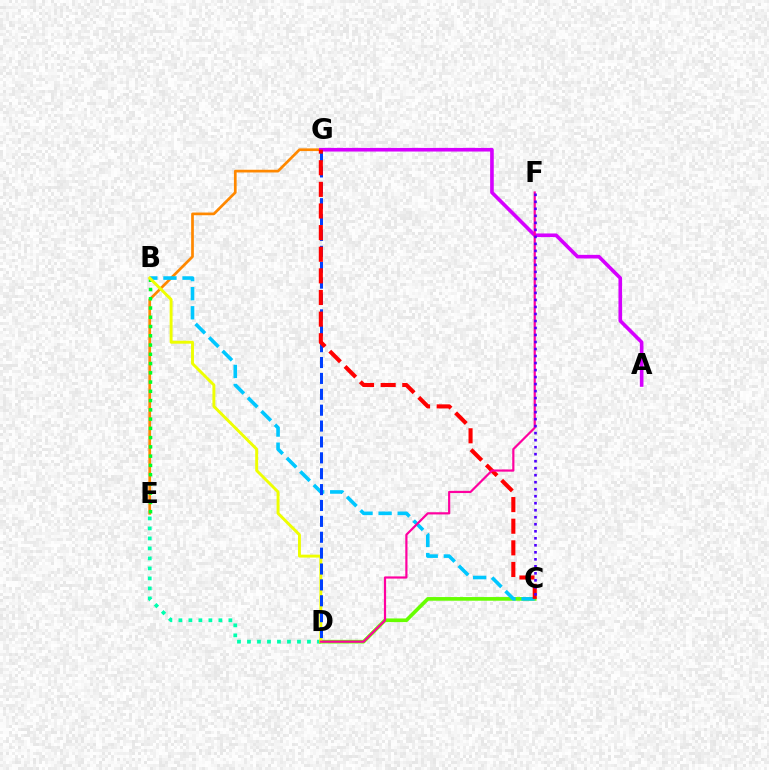{('E', 'G'): [{'color': '#ff8800', 'line_style': 'solid', 'thickness': 1.95}], ('D', 'E'): [{'color': '#00ffaf', 'line_style': 'dotted', 'thickness': 2.72}], ('C', 'D'): [{'color': '#66ff00', 'line_style': 'solid', 'thickness': 2.63}], ('B', 'C'): [{'color': '#00c7ff', 'line_style': 'dashed', 'thickness': 2.59}], ('B', 'E'): [{'color': '#00ff27', 'line_style': 'dotted', 'thickness': 2.52}], ('B', 'D'): [{'color': '#eeff00', 'line_style': 'solid', 'thickness': 2.1}], ('A', 'G'): [{'color': '#d600ff', 'line_style': 'solid', 'thickness': 2.61}], ('D', 'G'): [{'color': '#003fff', 'line_style': 'dashed', 'thickness': 2.16}], ('C', 'G'): [{'color': '#ff0000', 'line_style': 'dashed', 'thickness': 2.94}], ('D', 'F'): [{'color': '#ff00a0', 'line_style': 'solid', 'thickness': 1.58}], ('C', 'F'): [{'color': '#4f00ff', 'line_style': 'dotted', 'thickness': 1.9}]}